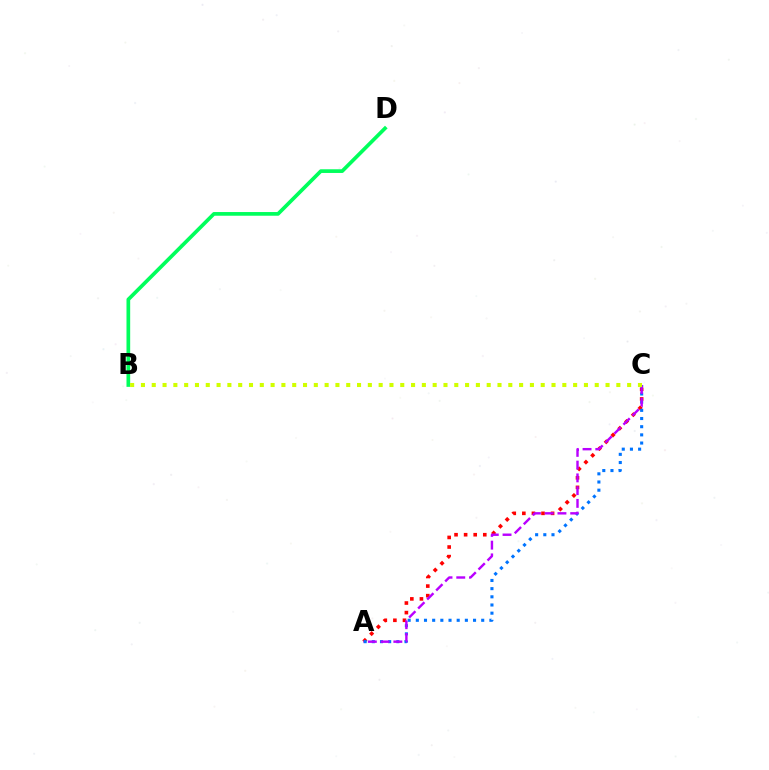{('B', 'D'): [{'color': '#00ff5c', 'line_style': 'solid', 'thickness': 2.66}], ('A', 'C'): [{'color': '#ff0000', 'line_style': 'dotted', 'thickness': 2.6}, {'color': '#0074ff', 'line_style': 'dotted', 'thickness': 2.22}, {'color': '#b900ff', 'line_style': 'dashed', 'thickness': 1.73}], ('B', 'C'): [{'color': '#d1ff00', 'line_style': 'dotted', 'thickness': 2.94}]}